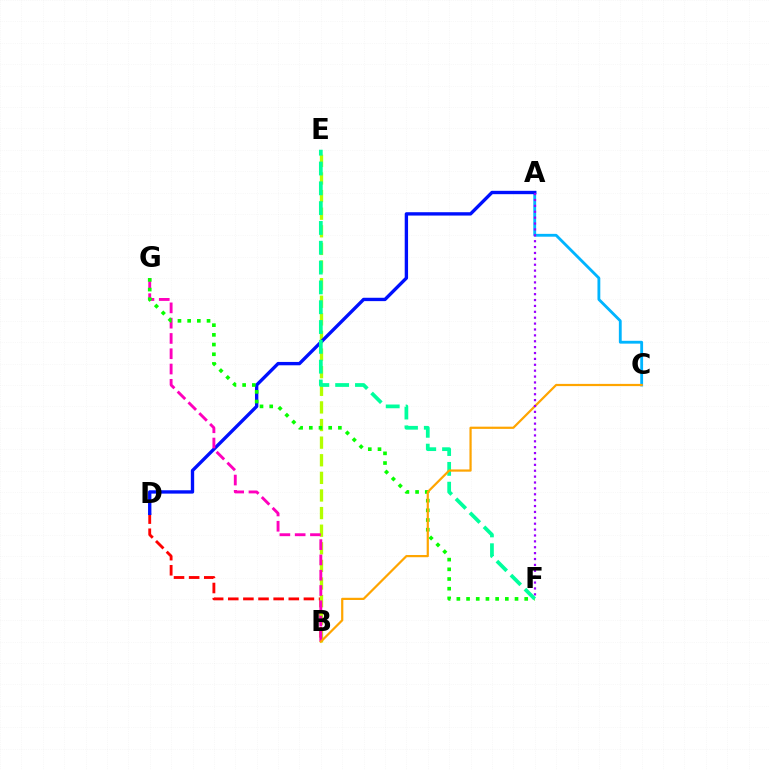{('B', 'D'): [{'color': '#ff0000', 'line_style': 'dashed', 'thickness': 2.06}], ('B', 'E'): [{'color': '#b3ff00', 'line_style': 'dashed', 'thickness': 2.39}], ('A', 'C'): [{'color': '#00b5ff', 'line_style': 'solid', 'thickness': 2.04}], ('A', 'D'): [{'color': '#0010ff', 'line_style': 'solid', 'thickness': 2.41}], ('B', 'G'): [{'color': '#ff00bd', 'line_style': 'dashed', 'thickness': 2.08}], ('F', 'G'): [{'color': '#08ff00', 'line_style': 'dotted', 'thickness': 2.63}], ('E', 'F'): [{'color': '#00ff9d', 'line_style': 'dashed', 'thickness': 2.69}], ('B', 'C'): [{'color': '#ffa500', 'line_style': 'solid', 'thickness': 1.6}], ('A', 'F'): [{'color': '#9b00ff', 'line_style': 'dotted', 'thickness': 1.6}]}